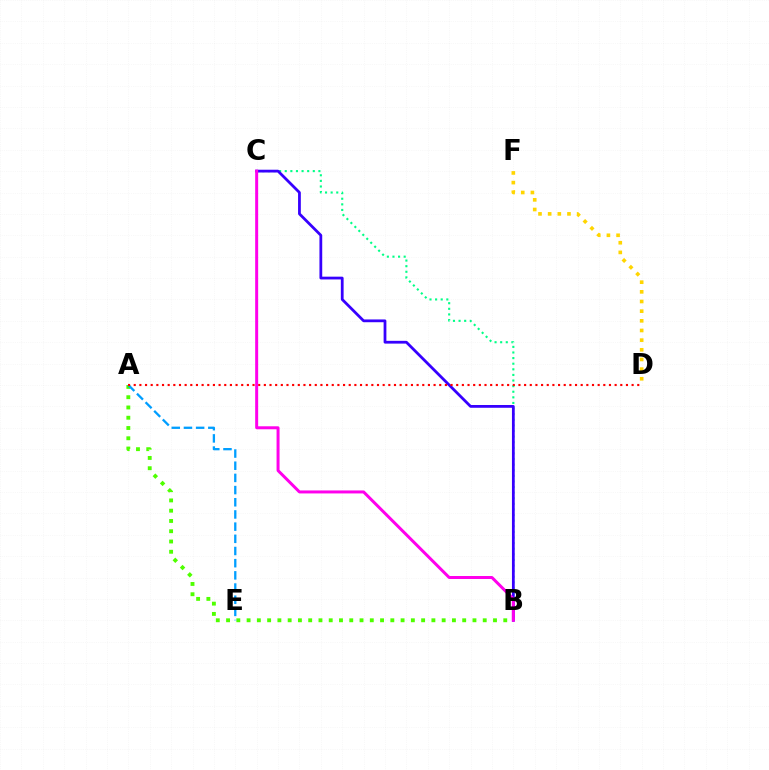{('B', 'C'): [{'color': '#00ff86', 'line_style': 'dotted', 'thickness': 1.52}, {'color': '#3700ff', 'line_style': 'solid', 'thickness': 2.0}, {'color': '#ff00ed', 'line_style': 'solid', 'thickness': 2.15}], ('A', 'B'): [{'color': '#4fff00', 'line_style': 'dotted', 'thickness': 2.79}], ('D', 'F'): [{'color': '#ffd500', 'line_style': 'dotted', 'thickness': 2.62}], ('A', 'E'): [{'color': '#009eff', 'line_style': 'dashed', 'thickness': 1.65}], ('A', 'D'): [{'color': '#ff0000', 'line_style': 'dotted', 'thickness': 1.54}]}